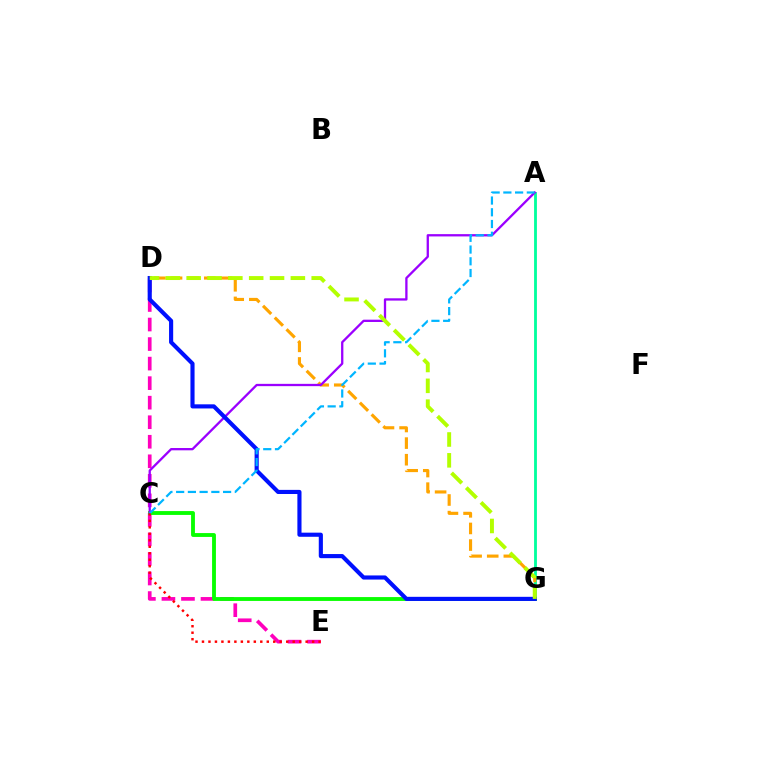{('D', 'E'): [{'color': '#ff00bd', 'line_style': 'dashed', 'thickness': 2.65}], ('A', 'G'): [{'color': '#00ff9d', 'line_style': 'solid', 'thickness': 2.04}], ('C', 'G'): [{'color': '#08ff00', 'line_style': 'solid', 'thickness': 2.78}], ('D', 'G'): [{'color': '#ffa500', 'line_style': 'dashed', 'thickness': 2.26}, {'color': '#0010ff', 'line_style': 'solid', 'thickness': 2.97}, {'color': '#b3ff00', 'line_style': 'dashed', 'thickness': 2.83}], ('A', 'C'): [{'color': '#9b00ff', 'line_style': 'solid', 'thickness': 1.65}, {'color': '#00b5ff', 'line_style': 'dashed', 'thickness': 1.59}], ('C', 'E'): [{'color': '#ff0000', 'line_style': 'dotted', 'thickness': 1.76}]}